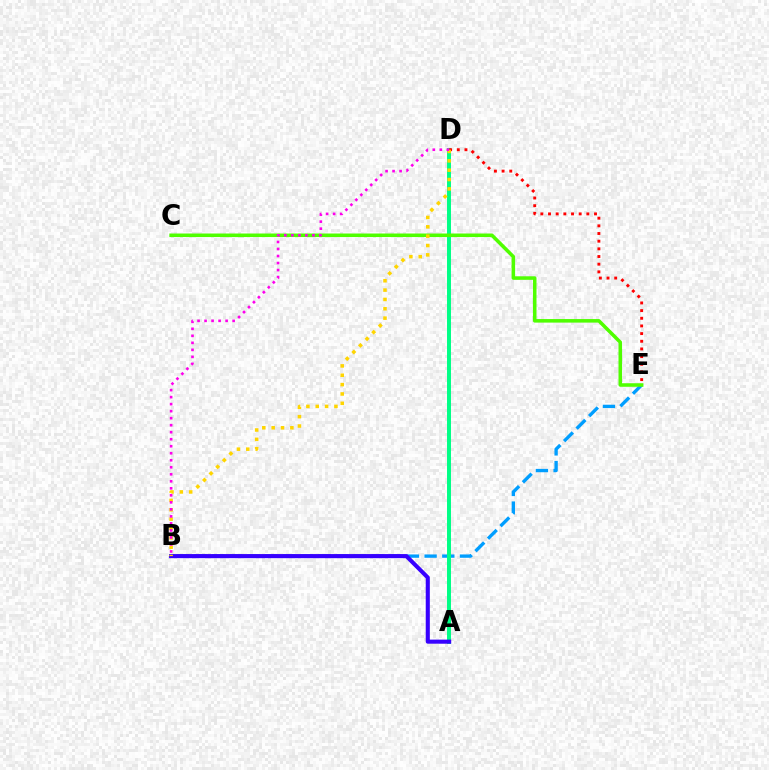{('B', 'E'): [{'color': '#009eff', 'line_style': 'dashed', 'thickness': 2.4}], ('A', 'D'): [{'color': '#00ff86', 'line_style': 'solid', 'thickness': 2.85}], ('D', 'E'): [{'color': '#ff0000', 'line_style': 'dotted', 'thickness': 2.08}], ('C', 'E'): [{'color': '#4fff00', 'line_style': 'solid', 'thickness': 2.55}], ('A', 'B'): [{'color': '#3700ff', 'line_style': 'solid', 'thickness': 2.94}], ('B', 'D'): [{'color': '#ffd500', 'line_style': 'dotted', 'thickness': 2.54}, {'color': '#ff00ed', 'line_style': 'dotted', 'thickness': 1.91}]}